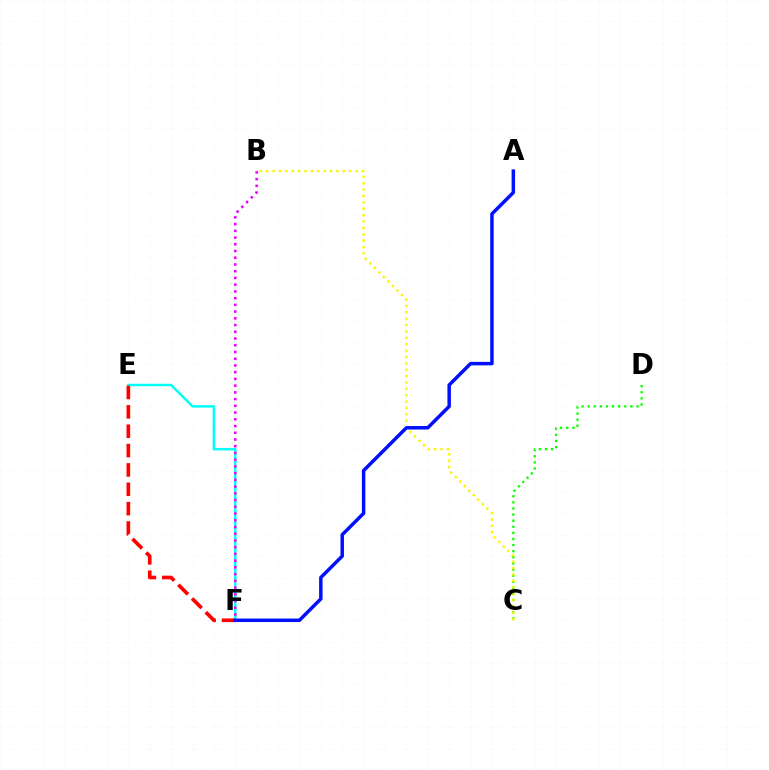{('C', 'D'): [{'color': '#08ff00', 'line_style': 'dotted', 'thickness': 1.66}], ('E', 'F'): [{'color': '#00fff6', 'line_style': 'solid', 'thickness': 1.77}, {'color': '#ff0000', 'line_style': 'dashed', 'thickness': 2.63}], ('B', 'C'): [{'color': '#fcf500', 'line_style': 'dotted', 'thickness': 1.73}], ('A', 'F'): [{'color': '#0010ff', 'line_style': 'solid', 'thickness': 2.51}], ('B', 'F'): [{'color': '#ee00ff', 'line_style': 'dotted', 'thickness': 1.83}]}